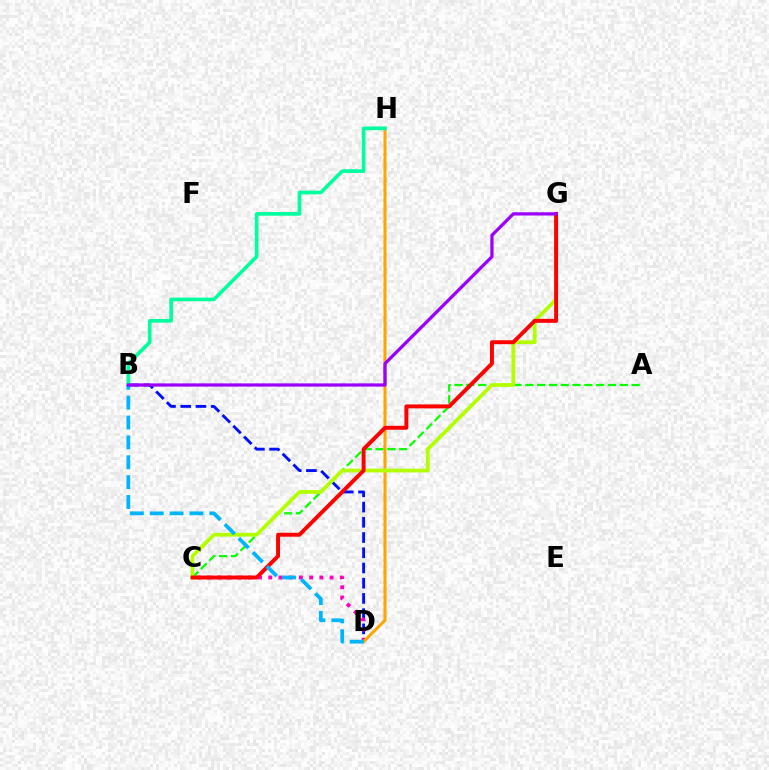{('A', 'C'): [{'color': '#08ff00', 'line_style': 'dashed', 'thickness': 1.6}], ('B', 'D'): [{'color': '#0010ff', 'line_style': 'dashed', 'thickness': 2.07}, {'color': '#00b5ff', 'line_style': 'dashed', 'thickness': 2.7}], ('C', 'D'): [{'color': '#ff00bd', 'line_style': 'dotted', 'thickness': 2.78}], ('D', 'H'): [{'color': '#ffa500', 'line_style': 'solid', 'thickness': 2.19}], ('C', 'G'): [{'color': '#b3ff00', 'line_style': 'solid', 'thickness': 2.72}, {'color': '#ff0000', 'line_style': 'solid', 'thickness': 2.84}], ('B', 'H'): [{'color': '#00ff9d', 'line_style': 'solid', 'thickness': 2.63}], ('B', 'G'): [{'color': '#9b00ff', 'line_style': 'solid', 'thickness': 2.34}]}